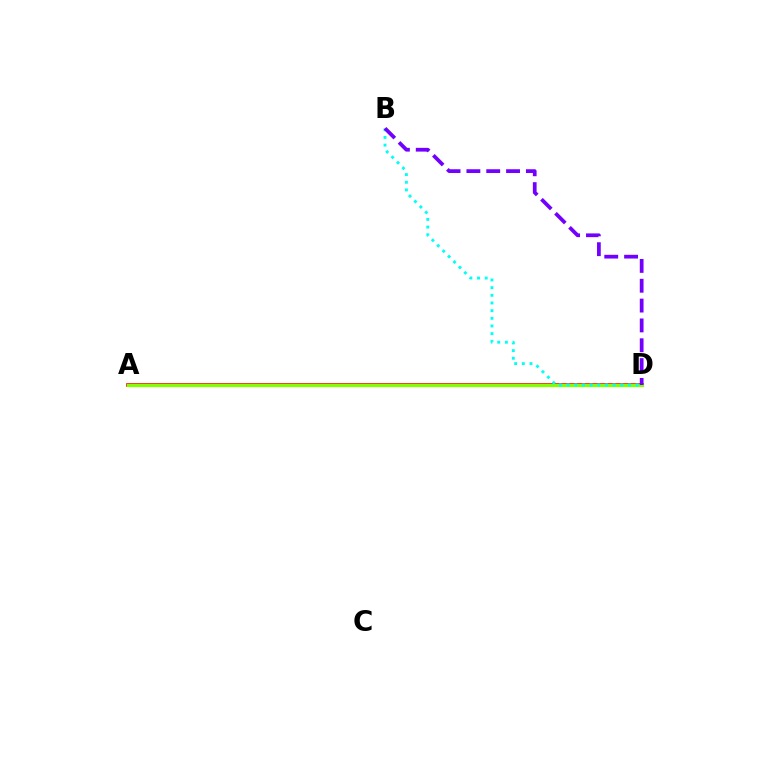{('A', 'D'): [{'color': '#ff0000', 'line_style': 'solid', 'thickness': 2.62}, {'color': '#84ff00', 'line_style': 'solid', 'thickness': 2.34}], ('B', 'D'): [{'color': '#00fff6', 'line_style': 'dotted', 'thickness': 2.08}, {'color': '#7200ff', 'line_style': 'dashed', 'thickness': 2.69}]}